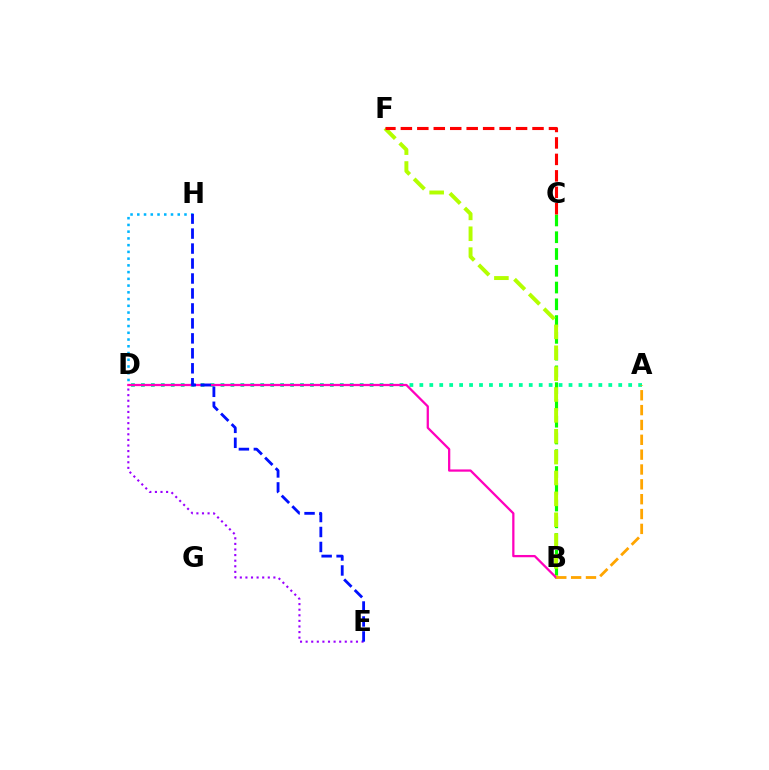{('B', 'C'): [{'color': '#08ff00', 'line_style': 'dashed', 'thickness': 2.28}], ('D', 'H'): [{'color': '#00b5ff', 'line_style': 'dotted', 'thickness': 1.83}], ('D', 'E'): [{'color': '#9b00ff', 'line_style': 'dotted', 'thickness': 1.52}], ('A', 'D'): [{'color': '#00ff9d', 'line_style': 'dotted', 'thickness': 2.7}], ('B', 'F'): [{'color': '#b3ff00', 'line_style': 'dashed', 'thickness': 2.84}], ('B', 'D'): [{'color': '#ff00bd', 'line_style': 'solid', 'thickness': 1.63}], ('E', 'H'): [{'color': '#0010ff', 'line_style': 'dashed', 'thickness': 2.03}], ('A', 'B'): [{'color': '#ffa500', 'line_style': 'dashed', 'thickness': 2.02}], ('C', 'F'): [{'color': '#ff0000', 'line_style': 'dashed', 'thickness': 2.24}]}